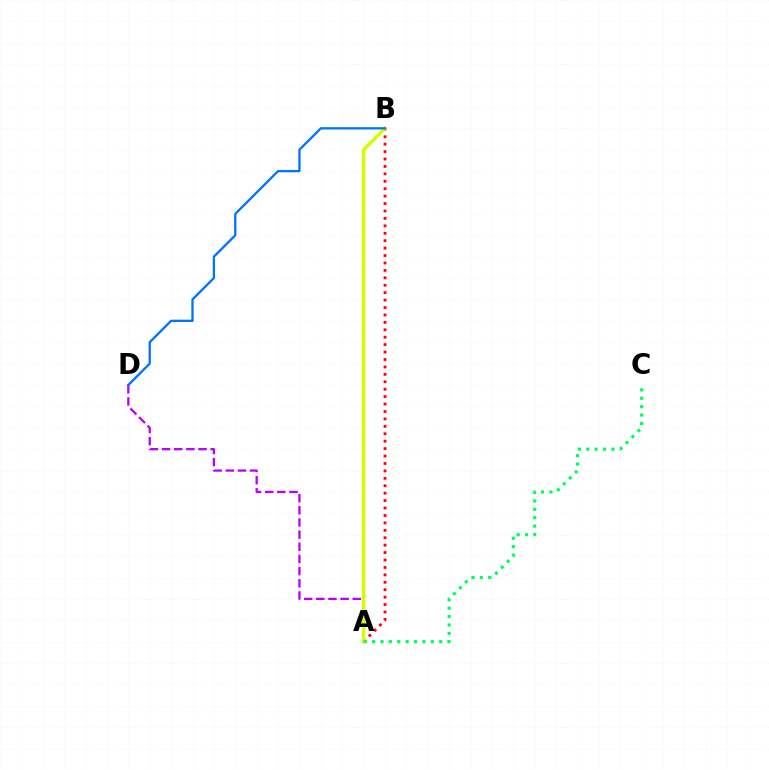{('A', 'D'): [{'color': '#b900ff', 'line_style': 'dashed', 'thickness': 1.65}], ('A', 'B'): [{'color': '#ff0000', 'line_style': 'dotted', 'thickness': 2.02}, {'color': '#d1ff00', 'line_style': 'solid', 'thickness': 2.5}], ('B', 'D'): [{'color': '#0074ff', 'line_style': 'solid', 'thickness': 1.66}], ('A', 'C'): [{'color': '#00ff5c', 'line_style': 'dotted', 'thickness': 2.28}]}